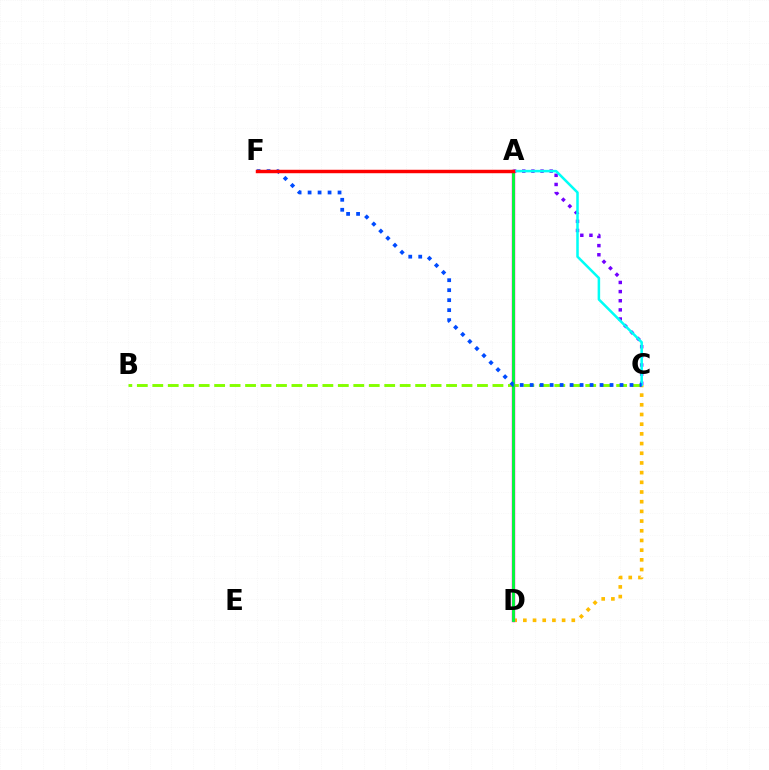{('A', 'C'): [{'color': '#7200ff', 'line_style': 'dotted', 'thickness': 2.48}, {'color': '#00fff6', 'line_style': 'solid', 'thickness': 1.82}], ('B', 'C'): [{'color': '#84ff00', 'line_style': 'dashed', 'thickness': 2.1}], ('C', 'D'): [{'color': '#ffbd00', 'line_style': 'dotted', 'thickness': 2.63}], ('A', 'D'): [{'color': '#ff00cf', 'line_style': 'solid', 'thickness': 2.44}, {'color': '#00ff39', 'line_style': 'solid', 'thickness': 2.05}], ('C', 'F'): [{'color': '#004bff', 'line_style': 'dotted', 'thickness': 2.71}], ('A', 'F'): [{'color': '#ff0000', 'line_style': 'solid', 'thickness': 2.49}]}